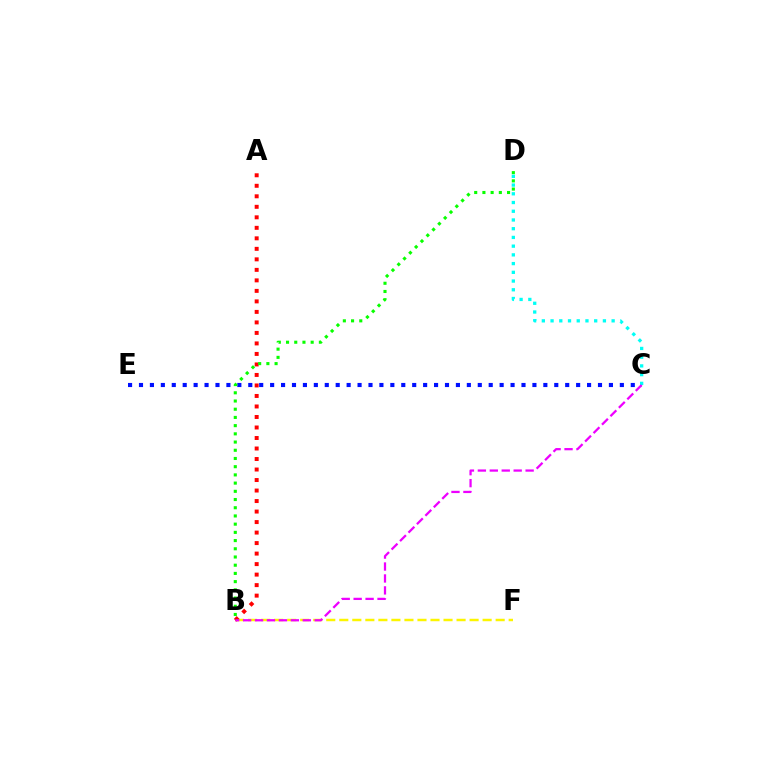{('C', 'E'): [{'color': '#0010ff', 'line_style': 'dotted', 'thickness': 2.97}], ('B', 'F'): [{'color': '#fcf500', 'line_style': 'dashed', 'thickness': 1.77}], ('A', 'B'): [{'color': '#ff0000', 'line_style': 'dotted', 'thickness': 2.86}], ('B', 'D'): [{'color': '#08ff00', 'line_style': 'dotted', 'thickness': 2.23}], ('C', 'D'): [{'color': '#00fff6', 'line_style': 'dotted', 'thickness': 2.37}], ('B', 'C'): [{'color': '#ee00ff', 'line_style': 'dashed', 'thickness': 1.62}]}